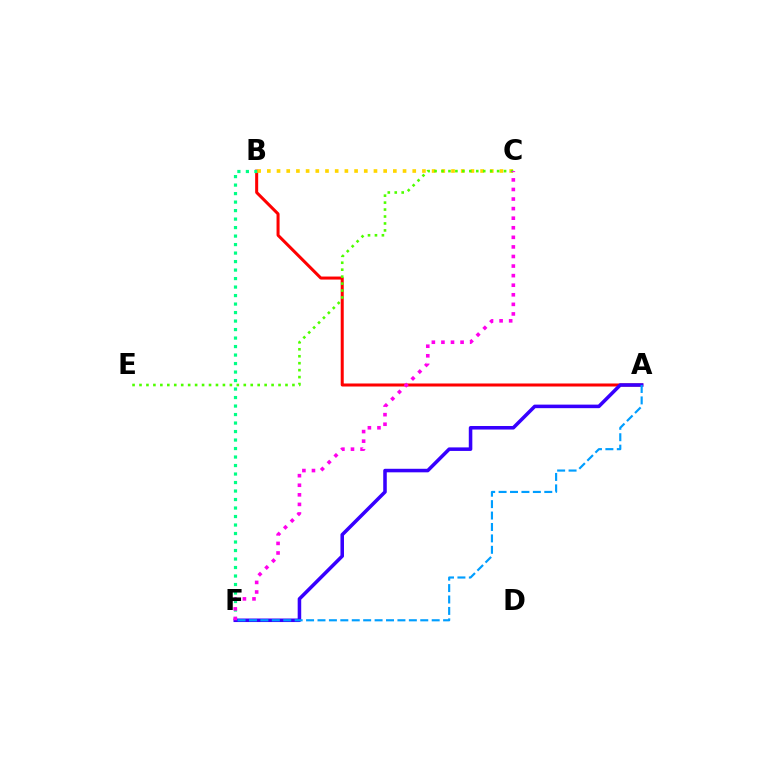{('A', 'B'): [{'color': '#ff0000', 'line_style': 'solid', 'thickness': 2.18}], ('B', 'F'): [{'color': '#00ff86', 'line_style': 'dotted', 'thickness': 2.31}], ('A', 'F'): [{'color': '#3700ff', 'line_style': 'solid', 'thickness': 2.55}, {'color': '#009eff', 'line_style': 'dashed', 'thickness': 1.55}], ('B', 'C'): [{'color': '#ffd500', 'line_style': 'dotted', 'thickness': 2.63}], ('C', 'E'): [{'color': '#4fff00', 'line_style': 'dotted', 'thickness': 1.89}], ('C', 'F'): [{'color': '#ff00ed', 'line_style': 'dotted', 'thickness': 2.6}]}